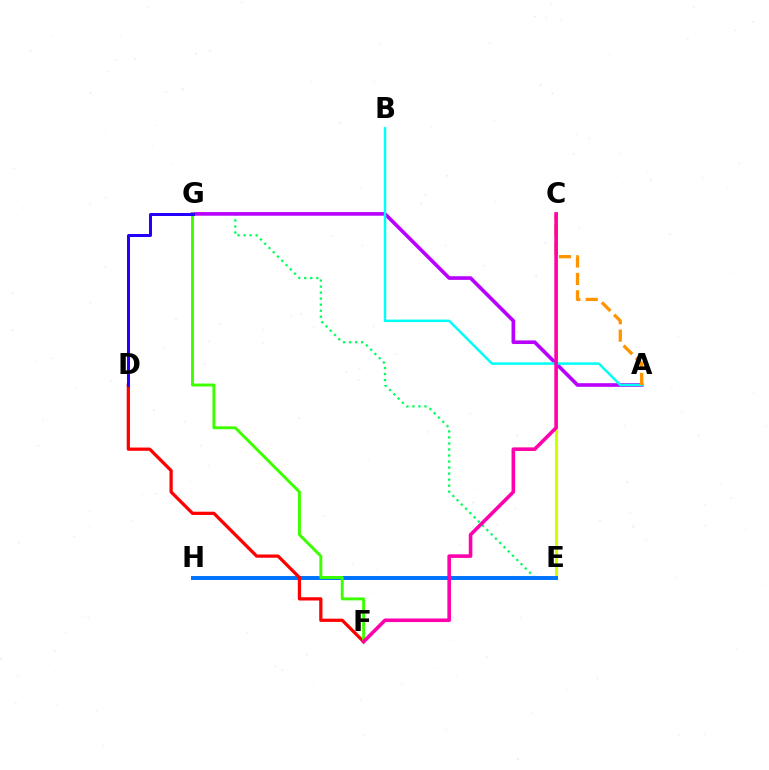{('E', 'G'): [{'color': '#00ff5c', 'line_style': 'dotted', 'thickness': 1.64}], ('C', 'E'): [{'color': '#d1ff00', 'line_style': 'solid', 'thickness': 2.26}], ('E', 'H'): [{'color': '#0074ff', 'line_style': 'solid', 'thickness': 2.84}], ('A', 'G'): [{'color': '#b900ff', 'line_style': 'solid', 'thickness': 2.61}], ('A', 'B'): [{'color': '#00fff6', 'line_style': 'solid', 'thickness': 1.79}], ('D', 'F'): [{'color': '#ff0000', 'line_style': 'solid', 'thickness': 2.34}], ('F', 'G'): [{'color': '#3dff00', 'line_style': 'solid', 'thickness': 2.11}], ('D', 'G'): [{'color': '#2500ff', 'line_style': 'solid', 'thickness': 2.17}], ('A', 'C'): [{'color': '#ff9400', 'line_style': 'dashed', 'thickness': 2.36}], ('C', 'F'): [{'color': '#ff00ac', 'line_style': 'solid', 'thickness': 2.58}]}